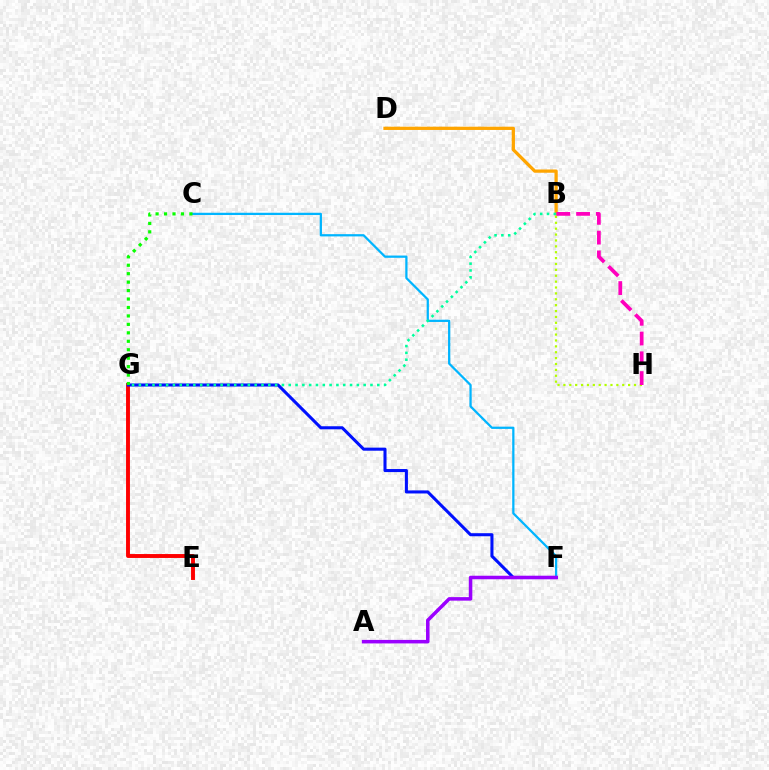{('C', 'F'): [{'color': '#00b5ff', 'line_style': 'solid', 'thickness': 1.62}], ('B', 'D'): [{'color': '#ffa500', 'line_style': 'solid', 'thickness': 2.34}], ('B', 'H'): [{'color': '#b3ff00', 'line_style': 'dotted', 'thickness': 1.6}, {'color': '#ff00bd', 'line_style': 'dashed', 'thickness': 2.69}], ('E', 'G'): [{'color': '#ff0000', 'line_style': 'solid', 'thickness': 2.81}], ('F', 'G'): [{'color': '#0010ff', 'line_style': 'solid', 'thickness': 2.2}], ('C', 'G'): [{'color': '#08ff00', 'line_style': 'dotted', 'thickness': 2.3}], ('B', 'G'): [{'color': '#00ff9d', 'line_style': 'dotted', 'thickness': 1.85}], ('A', 'F'): [{'color': '#9b00ff', 'line_style': 'solid', 'thickness': 2.54}]}